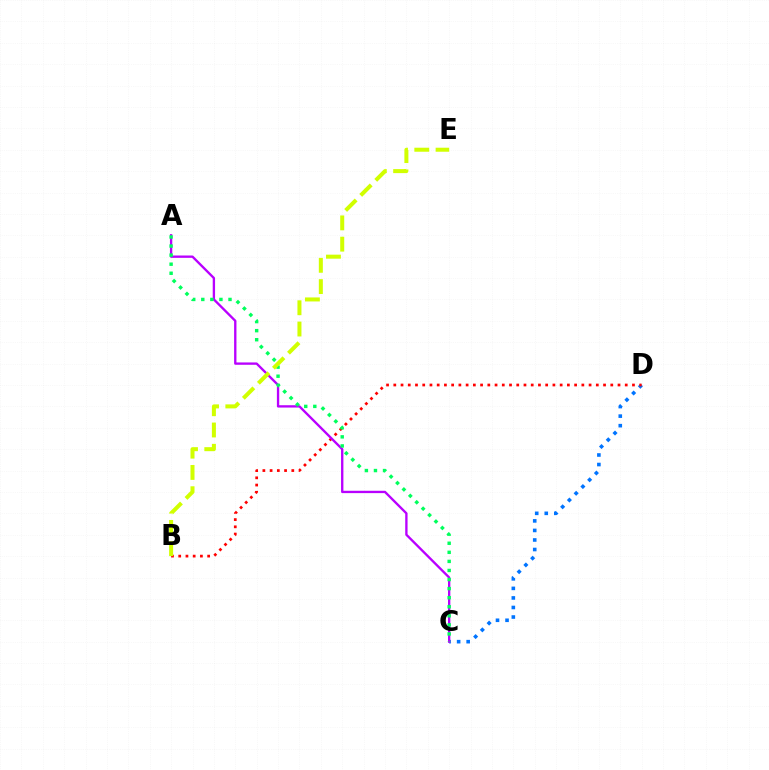{('C', 'D'): [{'color': '#0074ff', 'line_style': 'dotted', 'thickness': 2.59}], ('B', 'D'): [{'color': '#ff0000', 'line_style': 'dotted', 'thickness': 1.97}], ('A', 'C'): [{'color': '#b900ff', 'line_style': 'solid', 'thickness': 1.69}, {'color': '#00ff5c', 'line_style': 'dotted', 'thickness': 2.46}], ('B', 'E'): [{'color': '#d1ff00', 'line_style': 'dashed', 'thickness': 2.89}]}